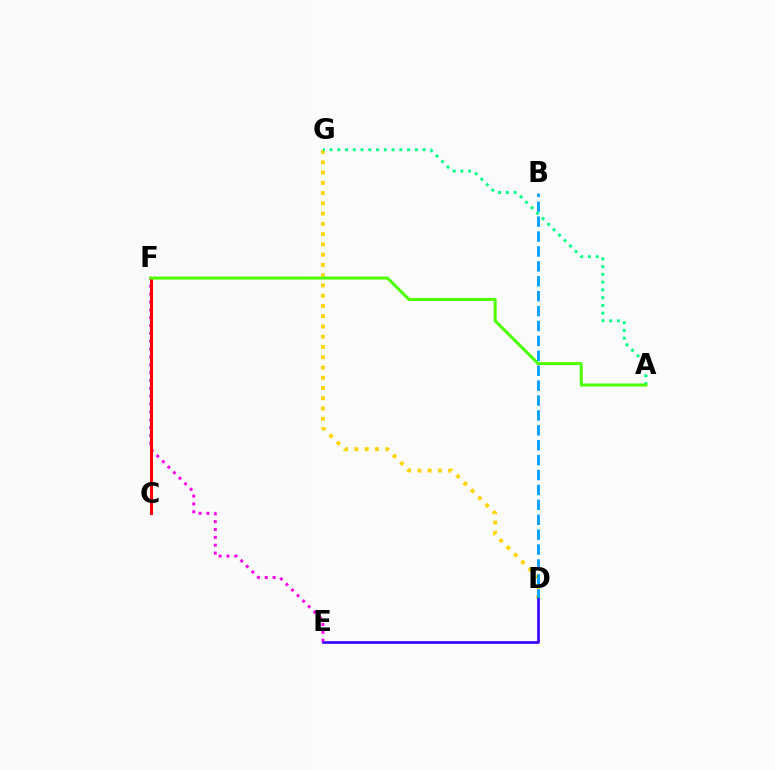{('E', 'F'): [{'color': '#ff00ed', 'line_style': 'dotted', 'thickness': 2.13}], ('D', 'G'): [{'color': '#ffd500', 'line_style': 'dotted', 'thickness': 2.79}], ('B', 'D'): [{'color': '#009eff', 'line_style': 'dashed', 'thickness': 2.02}], ('A', 'G'): [{'color': '#00ff86', 'line_style': 'dotted', 'thickness': 2.11}], ('C', 'F'): [{'color': '#ff0000', 'line_style': 'solid', 'thickness': 2.22}], ('D', 'E'): [{'color': '#3700ff', 'line_style': 'solid', 'thickness': 1.9}], ('A', 'F'): [{'color': '#4fff00', 'line_style': 'solid', 'thickness': 2.19}]}